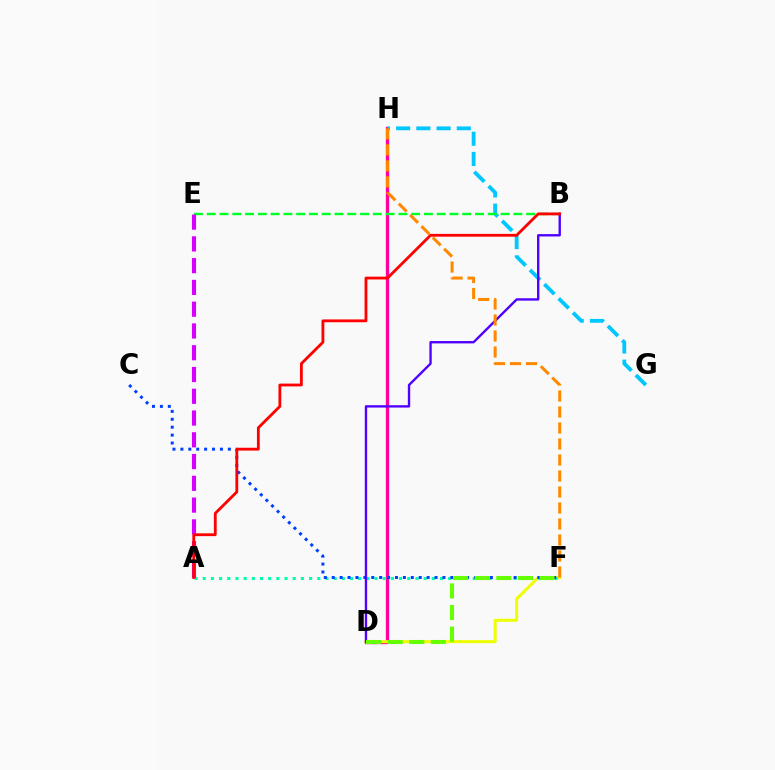{('D', 'H'): [{'color': '#ff00a0', 'line_style': 'solid', 'thickness': 2.4}], ('D', 'F'): [{'color': '#eeff00', 'line_style': 'solid', 'thickness': 2.17}, {'color': '#66ff00', 'line_style': 'dashed', 'thickness': 2.93}], ('G', 'H'): [{'color': '#00c7ff', 'line_style': 'dashed', 'thickness': 2.75}], ('A', 'F'): [{'color': '#00ffaf', 'line_style': 'dotted', 'thickness': 2.22}], ('B', 'E'): [{'color': '#00ff27', 'line_style': 'dashed', 'thickness': 1.74}], ('C', 'F'): [{'color': '#003fff', 'line_style': 'dotted', 'thickness': 2.15}], ('B', 'D'): [{'color': '#4f00ff', 'line_style': 'solid', 'thickness': 1.7}], ('A', 'E'): [{'color': '#d600ff', 'line_style': 'dashed', 'thickness': 2.96}], ('F', 'H'): [{'color': '#ff8800', 'line_style': 'dashed', 'thickness': 2.17}], ('A', 'B'): [{'color': '#ff0000', 'line_style': 'solid', 'thickness': 2.03}]}